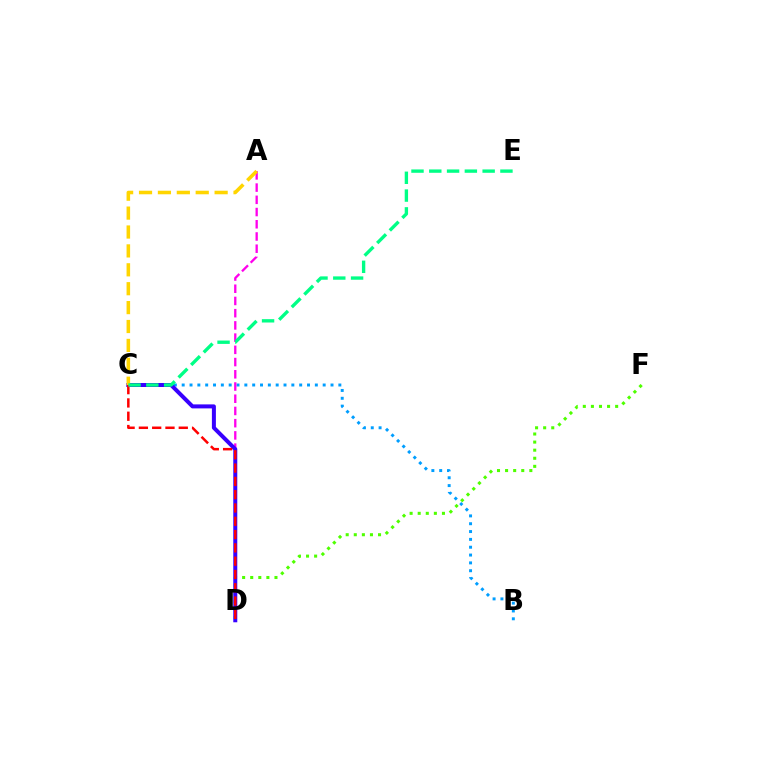{('D', 'F'): [{'color': '#4fff00', 'line_style': 'dotted', 'thickness': 2.2}], ('B', 'C'): [{'color': '#009eff', 'line_style': 'dotted', 'thickness': 2.13}], ('A', 'D'): [{'color': '#ff00ed', 'line_style': 'dashed', 'thickness': 1.66}], ('C', 'D'): [{'color': '#3700ff', 'line_style': 'solid', 'thickness': 2.88}, {'color': '#ff0000', 'line_style': 'dashed', 'thickness': 1.81}], ('A', 'C'): [{'color': '#ffd500', 'line_style': 'dashed', 'thickness': 2.57}], ('C', 'E'): [{'color': '#00ff86', 'line_style': 'dashed', 'thickness': 2.42}]}